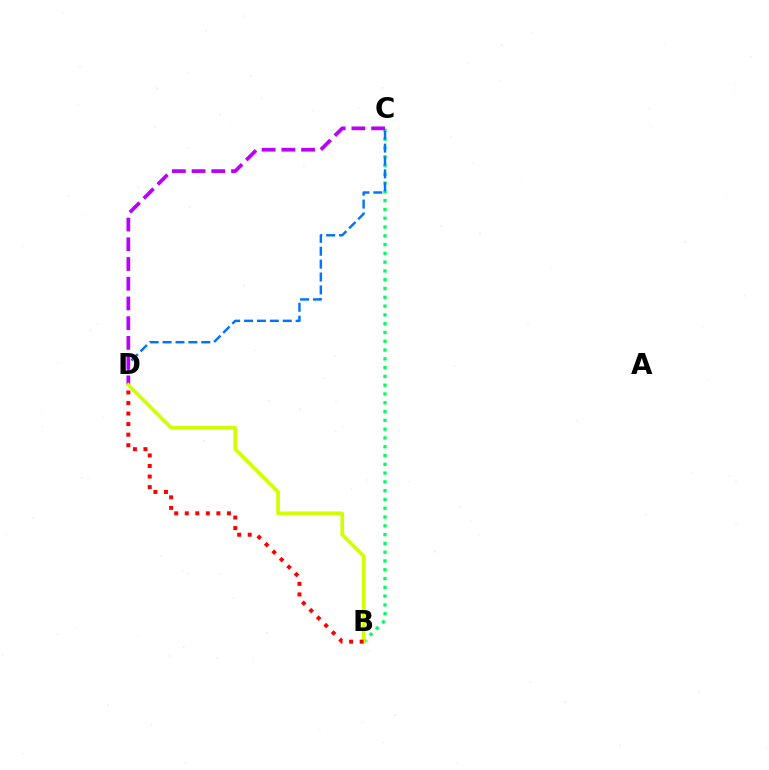{('B', 'C'): [{'color': '#00ff5c', 'line_style': 'dotted', 'thickness': 2.39}], ('C', 'D'): [{'color': '#0074ff', 'line_style': 'dashed', 'thickness': 1.75}, {'color': '#b900ff', 'line_style': 'dashed', 'thickness': 2.68}], ('B', 'D'): [{'color': '#d1ff00', 'line_style': 'solid', 'thickness': 2.65}, {'color': '#ff0000', 'line_style': 'dotted', 'thickness': 2.87}]}